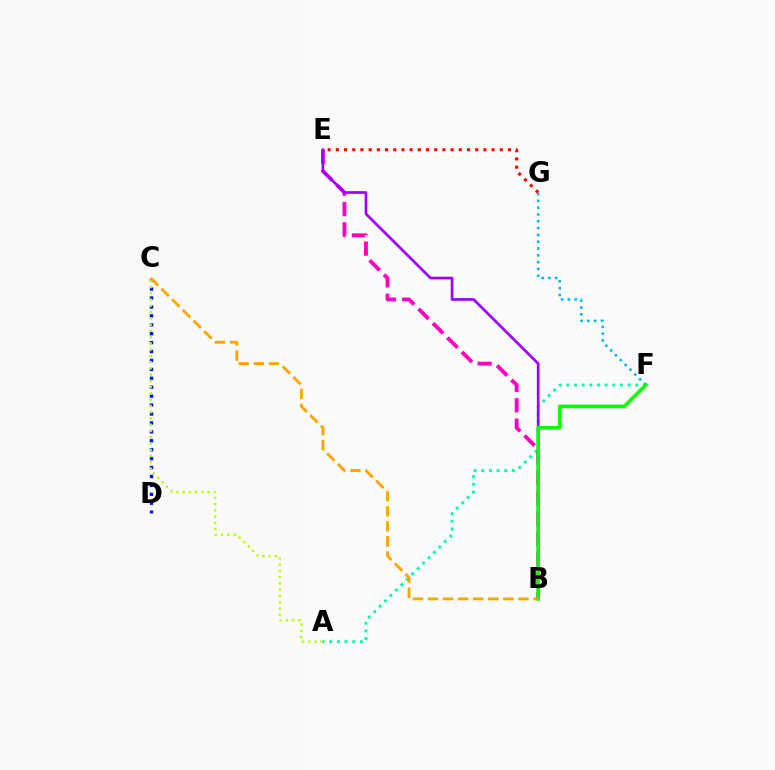{('A', 'F'): [{'color': '#00ff9d', 'line_style': 'dotted', 'thickness': 2.08}], ('F', 'G'): [{'color': '#00b5ff', 'line_style': 'dotted', 'thickness': 1.85}], ('B', 'E'): [{'color': '#ff00bd', 'line_style': 'dashed', 'thickness': 2.77}, {'color': '#9b00ff', 'line_style': 'solid', 'thickness': 1.92}], ('C', 'D'): [{'color': '#0010ff', 'line_style': 'dotted', 'thickness': 2.42}], ('A', 'C'): [{'color': '#b3ff00', 'line_style': 'dotted', 'thickness': 1.7}], ('E', 'G'): [{'color': '#ff0000', 'line_style': 'dotted', 'thickness': 2.23}], ('B', 'F'): [{'color': '#08ff00', 'line_style': 'solid', 'thickness': 2.63}], ('B', 'C'): [{'color': '#ffa500', 'line_style': 'dashed', 'thickness': 2.05}]}